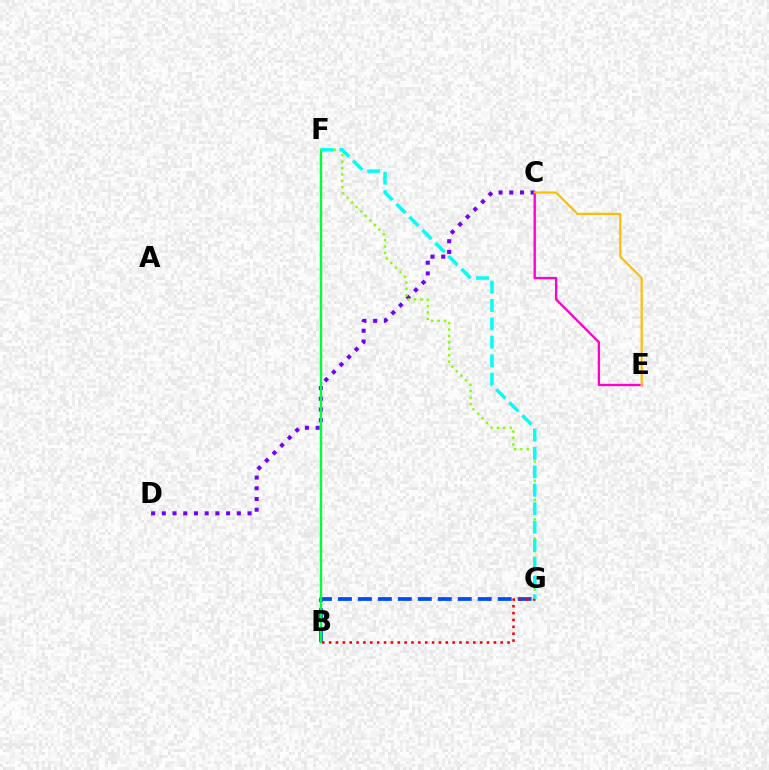{('B', 'G'): [{'color': '#004bff', 'line_style': 'dashed', 'thickness': 2.71}, {'color': '#ff0000', 'line_style': 'dotted', 'thickness': 1.86}], ('C', 'D'): [{'color': '#7200ff', 'line_style': 'dotted', 'thickness': 2.91}], ('B', 'F'): [{'color': '#00ff39', 'line_style': 'solid', 'thickness': 1.72}], ('F', 'G'): [{'color': '#84ff00', 'line_style': 'dotted', 'thickness': 1.74}, {'color': '#00fff6', 'line_style': 'dashed', 'thickness': 2.5}], ('C', 'E'): [{'color': '#ff00cf', 'line_style': 'solid', 'thickness': 1.67}, {'color': '#ffbd00', 'line_style': 'solid', 'thickness': 1.57}]}